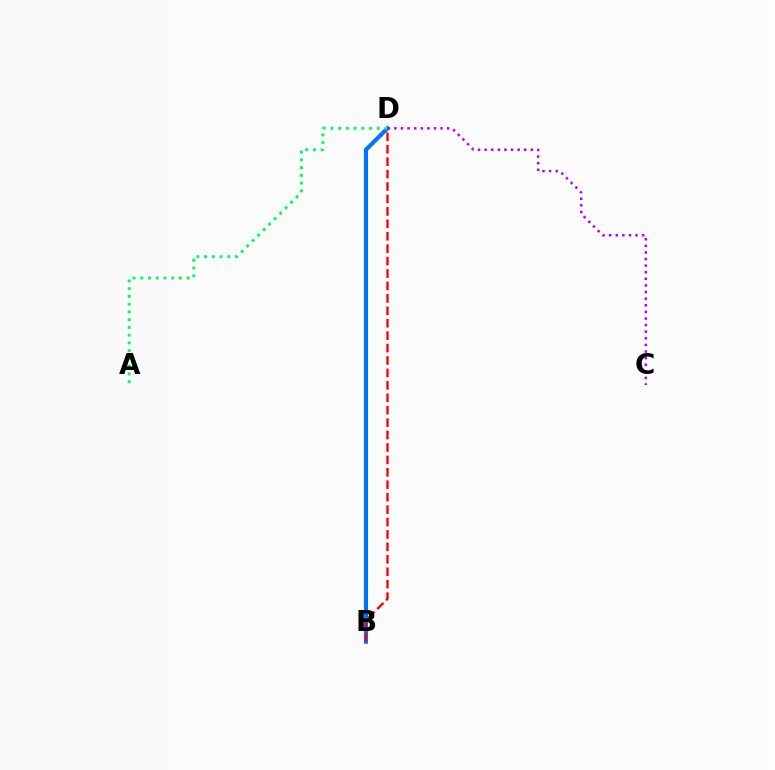{('B', 'D'): [{'color': '#d1ff00', 'line_style': 'solid', 'thickness': 1.65}, {'color': '#0074ff', 'line_style': 'solid', 'thickness': 2.97}, {'color': '#ff0000', 'line_style': 'dashed', 'thickness': 1.69}], ('A', 'D'): [{'color': '#00ff5c', 'line_style': 'dotted', 'thickness': 2.1}], ('C', 'D'): [{'color': '#b900ff', 'line_style': 'dotted', 'thickness': 1.79}]}